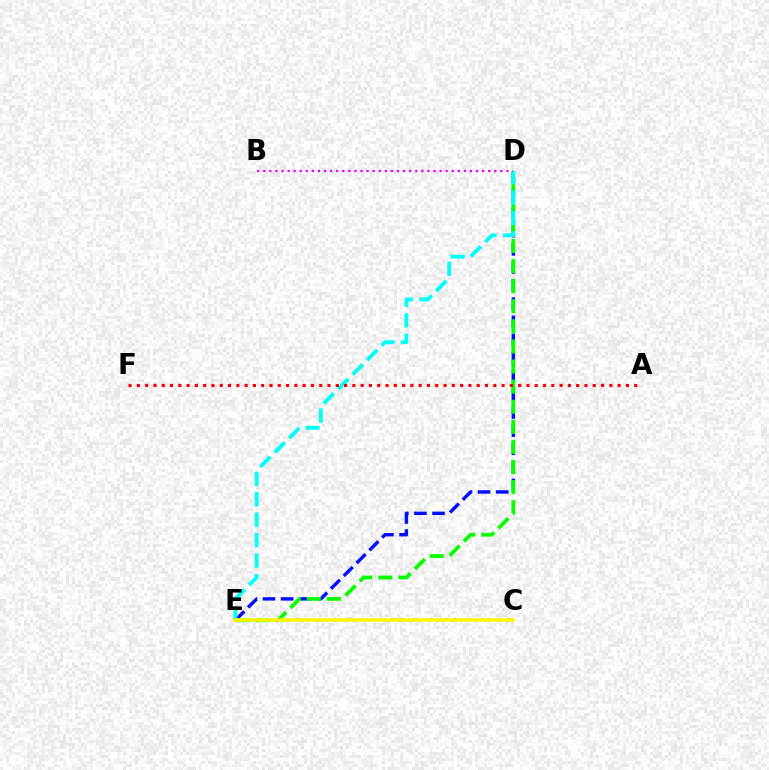{('D', 'E'): [{'color': '#0010ff', 'line_style': 'dashed', 'thickness': 2.46}, {'color': '#08ff00', 'line_style': 'dashed', 'thickness': 2.73}, {'color': '#00fff6', 'line_style': 'dashed', 'thickness': 2.78}], ('C', 'E'): [{'color': '#fcf500', 'line_style': 'solid', 'thickness': 2.56}], ('A', 'F'): [{'color': '#ff0000', 'line_style': 'dotted', 'thickness': 2.25}], ('B', 'D'): [{'color': '#ee00ff', 'line_style': 'dotted', 'thickness': 1.65}]}